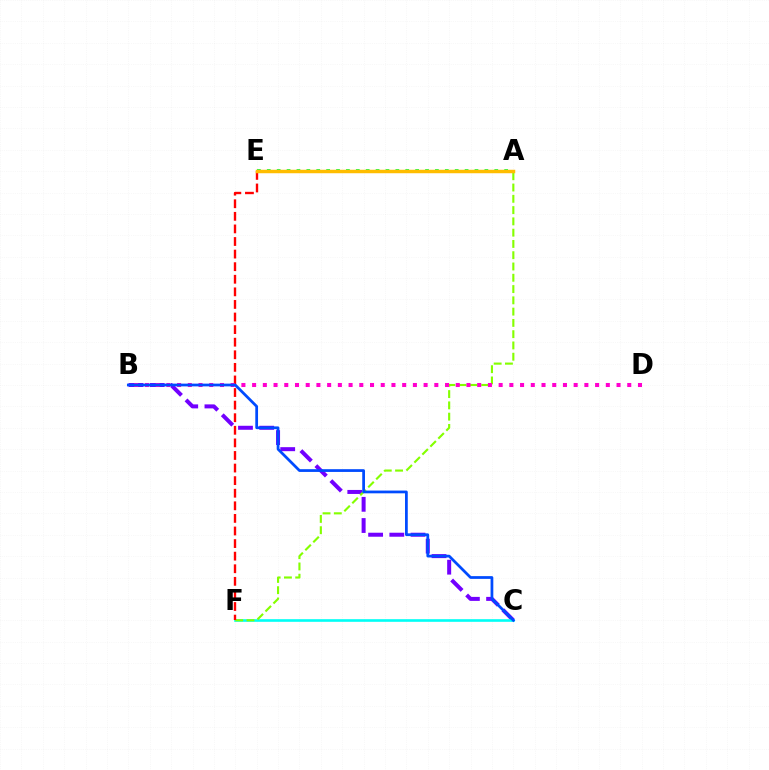{('B', 'C'): [{'color': '#7200ff', 'line_style': 'dashed', 'thickness': 2.88}, {'color': '#004bff', 'line_style': 'solid', 'thickness': 1.98}], ('C', 'F'): [{'color': '#00fff6', 'line_style': 'solid', 'thickness': 1.89}], ('A', 'F'): [{'color': '#84ff00', 'line_style': 'dashed', 'thickness': 1.53}], ('A', 'E'): [{'color': '#00ff39', 'line_style': 'dotted', 'thickness': 2.69}, {'color': '#ffbd00', 'line_style': 'solid', 'thickness': 2.5}], ('E', 'F'): [{'color': '#ff0000', 'line_style': 'dashed', 'thickness': 1.71}], ('B', 'D'): [{'color': '#ff00cf', 'line_style': 'dotted', 'thickness': 2.91}]}